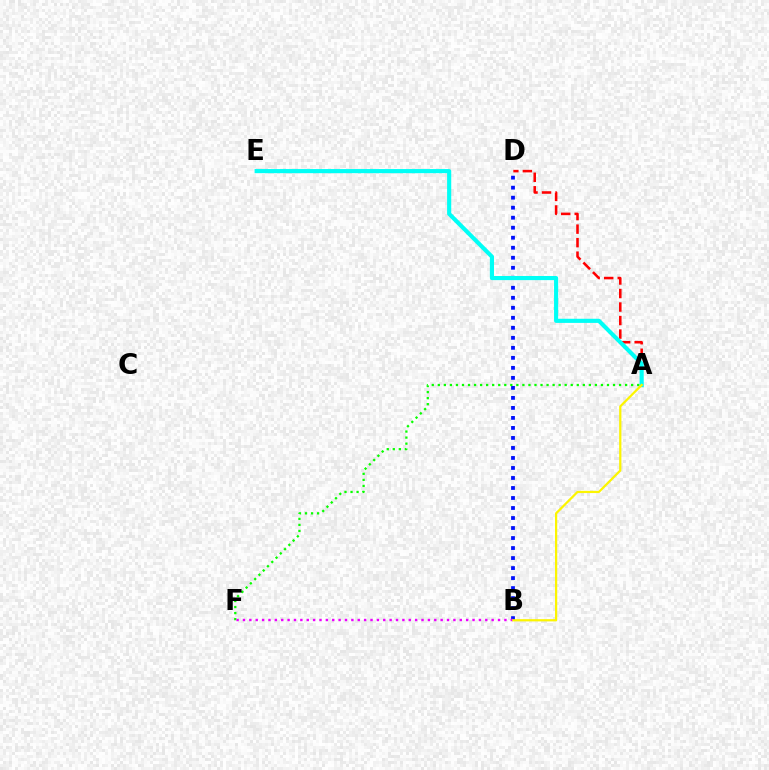{('A', 'D'): [{'color': '#ff0000', 'line_style': 'dashed', 'thickness': 1.84}], ('B', 'D'): [{'color': '#0010ff', 'line_style': 'dotted', 'thickness': 2.72}], ('A', 'E'): [{'color': '#00fff6', 'line_style': 'solid', 'thickness': 2.97}], ('A', 'F'): [{'color': '#08ff00', 'line_style': 'dotted', 'thickness': 1.64}], ('B', 'F'): [{'color': '#ee00ff', 'line_style': 'dotted', 'thickness': 1.73}], ('A', 'B'): [{'color': '#fcf500', 'line_style': 'solid', 'thickness': 1.61}]}